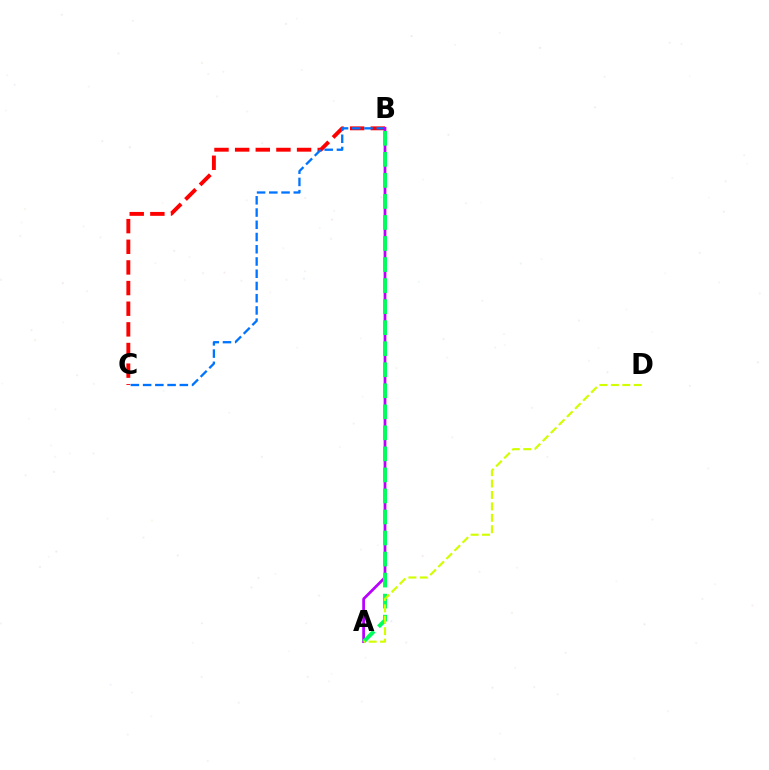{('B', 'C'): [{'color': '#ff0000', 'line_style': 'dashed', 'thickness': 2.8}, {'color': '#0074ff', 'line_style': 'dashed', 'thickness': 1.66}], ('A', 'B'): [{'color': '#b900ff', 'line_style': 'solid', 'thickness': 1.97}, {'color': '#00ff5c', 'line_style': 'dashed', 'thickness': 2.86}], ('A', 'D'): [{'color': '#d1ff00', 'line_style': 'dashed', 'thickness': 1.55}]}